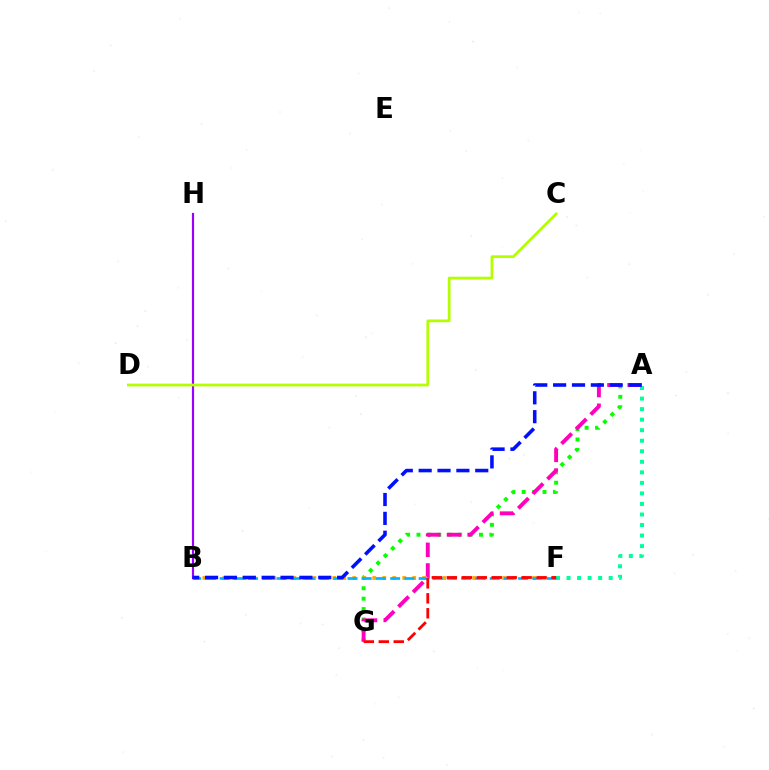{('B', 'H'): [{'color': '#9b00ff', 'line_style': 'solid', 'thickness': 1.57}], ('A', 'F'): [{'color': '#00ff9d', 'line_style': 'dotted', 'thickness': 2.86}], ('A', 'G'): [{'color': '#08ff00', 'line_style': 'dotted', 'thickness': 2.83}, {'color': '#ff00bd', 'line_style': 'dashed', 'thickness': 2.8}], ('B', 'F'): [{'color': '#ffa500', 'line_style': 'dotted', 'thickness': 2.71}, {'color': '#00b5ff', 'line_style': 'dashed', 'thickness': 1.93}], ('F', 'G'): [{'color': '#ff0000', 'line_style': 'dashed', 'thickness': 2.03}], ('A', 'B'): [{'color': '#0010ff', 'line_style': 'dashed', 'thickness': 2.56}], ('C', 'D'): [{'color': '#b3ff00', 'line_style': 'solid', 'thickness': 1.97}]}